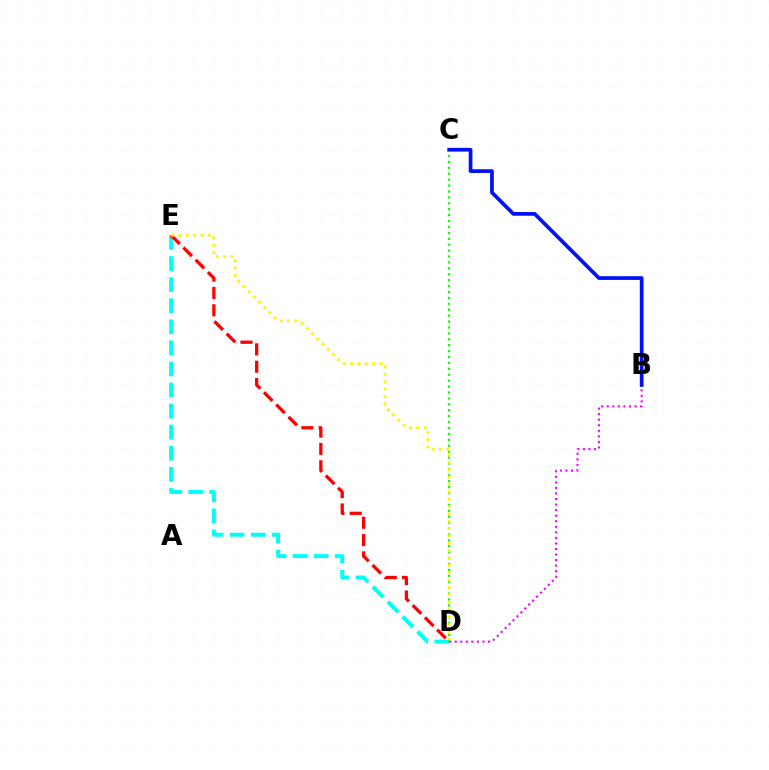{('D', 'E'): [{'color': '#00fff6', 'line_style': 'dashed', 'thickness': 2.86}, {'color': '#ff0000', 'line_style': 'dashed', 'thickness': 2.36}, {'color': '#fcf500', 'line_style': 'dotted', 'thickness': 2.0}], ('C', 'D'): [{'color': '#08ff00', 'line_style': 'dotted', 'thickness': 1.61}], ('B', 'D'): [{'color': '#ee00ff', 'line_style': 'dotted', 'thickness': 1.51}], ('B', 'C'): [{'color': '#0010ff', 'line_style': 'solid', 'thickness': 2.67}]}